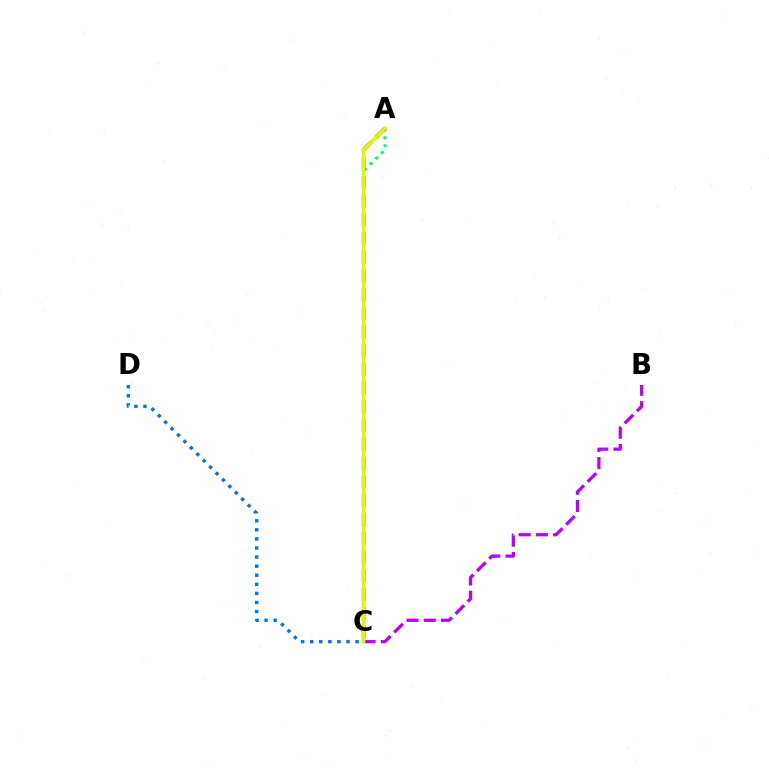{('C', 'D'): [{'color': '#0074ff', 'line_style': 'dotted', 'thickness': 2.47}], ('A', 'C'): [{'color': '#00ff5c', 'line_style': 'dotted', 'thickness': 2.15}, {'color': '#ff0000', 'line_style': 'dashed', 'thickness': 2.54}, {'color': '#d1ff00', 'line_style': 'solid', 'thickness': 2.48}], ('B', 'C'): [{'color': '#b900ff', 'line_style': 'dashed', 'thickness': 2.34}]}